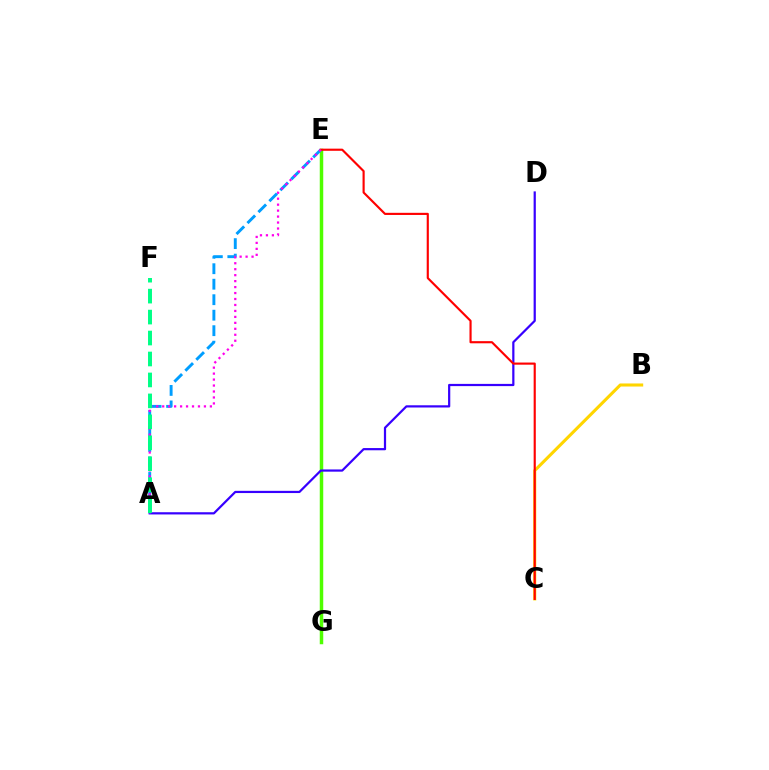{('E', 'G'): [{'color': '#4fff00', 'line_style': 'solid', 'thickness': 2.51}], ('B', 'C'): [{'color': '#ffd500', 'line_style': 'solid', 'thickness': 2.21}], ('A', 'D'): [{'color': '#3700ff', 'line_style': 'solid', 'thickness': 1.6}], ('A', 'E'): [{'color': '#009eff', 'line_style': 'dashed', 'thickness': 2.1}, {'color': '#ff00ed', 'line_style': 'dotted', 'thickness': 1.62}], ('C', 'E'): [{'color': '#ff0000', 'line_style': 'solid', 'thickness': 1.55}], ('A', 'F'): [{'color': '#00ff86', 'line_style': 'dashed', 'thickness': 2.85}]}